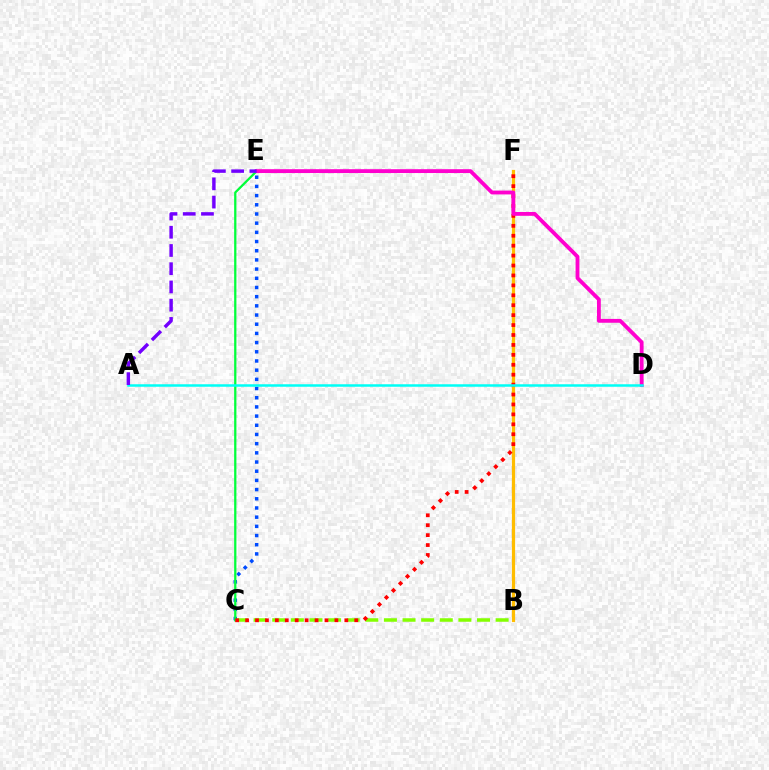{('B', 'C'): [{'color': '#84ff00', 'line_style': 'dashed', 'thickness': 2.53}], ('C', 'E'): [{'color': '#004bff', 'line_style': 'dotted', 'thickness': 2.5}, {'color': '#00ff39', 'line_style': 'solid', 'thickness': 1.63}], ('B', 'F'): [{'color': '#ffbd00', 'line_style': 'solid', 'thickness': 2.31}], ('C', 'F'): [{'color': '#ff0000', 'line_style': 'dotted', 'thickness': 2.7}], ('D', 'E'): [{'color': '#ff00cf', 'line_style': 'solid', 'thickness': 2.76}], ('A', 'D'): [{'color': '#00fff6', 'line_style': 'solid', 'thickness': 1.8}], ('A', 'E'): [{'color': '#7200ff', 'line_style': 'dashed', 'thickness': 2.48}]}